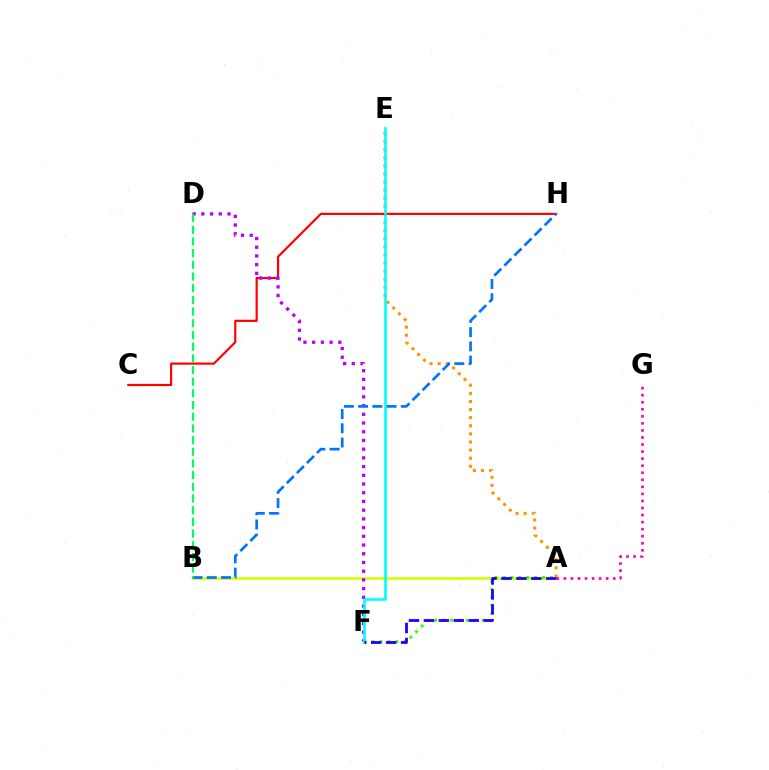{('A', 'E'): [{'color': '#ff9400', 'line_style': 'dotted', 'thickness': 2.2}], ('C', 'H'): [{'color': '#ff0000', 'line_style': 'solid', 'thickness': 1.57}], ('A', 'B'): [{'color': '#d1ff00', 'line_style': 'solid', 'thickness': 1.89}], ('D', 'F'): [{'color': '#b900ff', 'line_style': 'dotted', 'thickness': 2.37}], ('A', 'F'): [{'color': '#3dff00', 'line_style': 'dotted', 'thickness': 2.16}, {'color': '#2500ff', 'line_style': 'dashed', 'thickness': 2.03}], ('A', 'G'): [{'color': '#ff00ac', 'line_style': 'dotted', 'thickness': 1.92}], ('E', 'F'): [{'color': '#00fff6', 'line_style': 'solid', 'thickness': 1.89}], ('B', 'H'): [{'color': '#0074ff', 'line_style': 'dashed', 'thickness': 1.94}], ('B', 'D'): [{'color': '#00ff5c', 'line_style': 'dashed', 'thickness': 1.59}]}